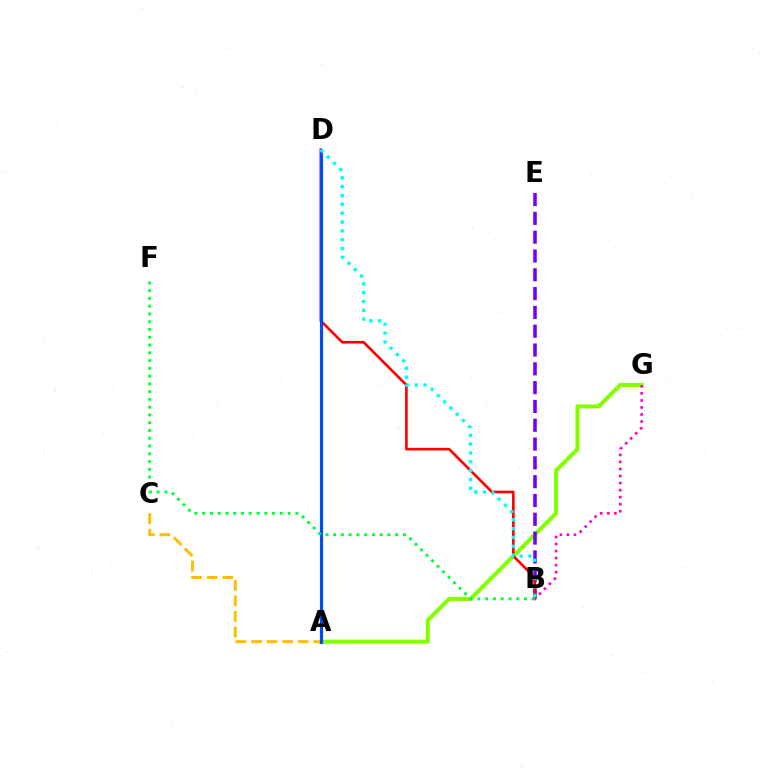{('A', 'G'): [{'color': '#84ff00', 'line_style': 'solid', 'thickness': 2.92}], ('A', 'C'): [{'color': '#ffbd00', 'line_style': 'dashed', 'thickness': 2.11}], ('B', 'E'): [{'color': '#7200ff', 'line_style': 'dashed', 'thickness': 2.55}], ('B', 'D'): [{'color': '#ff0000', 'line_style': 'solid', 'thickness': 1.88}, {'color': '#00fff6', 'line_style': 'dotted', 'thickness': 2.4}], ('A', 'D'): [{'color': '#004bff', 'line_style': 'solid', 'thickness': 2.26}], ('B', 'G'): [{'color': '#ff00cf', 'line_style': 'dotted', 'thickness': 1.91}], ('B', 'F'): [{'color': '#00ff39', 'line_style': 'dotted', 'thickness': 2.11}]}